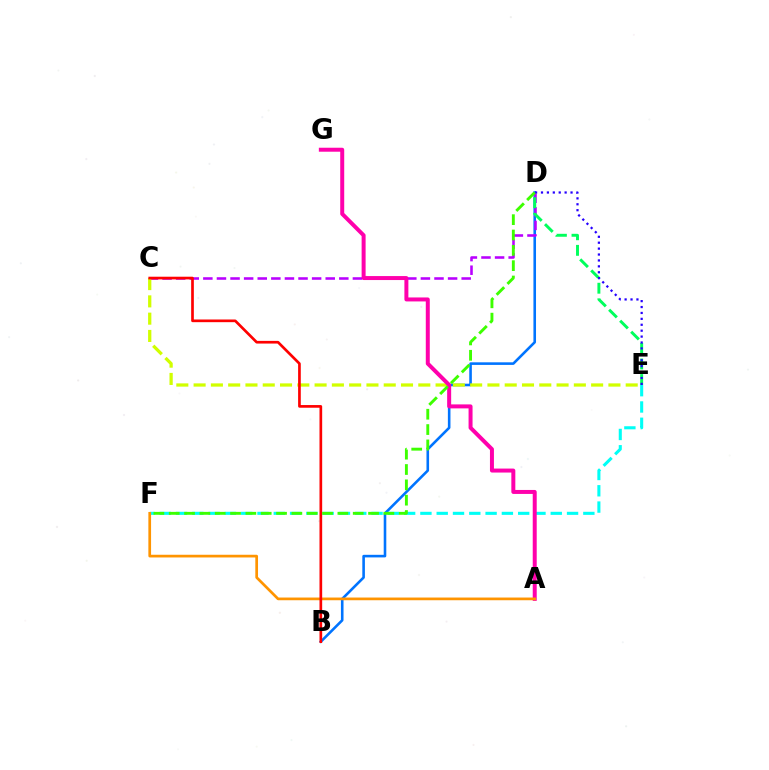{('B', 'D'): [{'color': '#0074ff', 'line_style': 'solid', 'thickness': 1.87}], ('C', 'D'): [{'color': '#b900ff', 'line_style': 'dashed', 'thickness': 1.85}], ('E', 'F'): [{'color': '#00fff6', 'line_style': 'dashed', 'thickness': 2.21}], ('C', 'E'): [{'color': '#d1ff00', 'line_style': 'dashed', 'thickness': 2.35}], ('A', 'G'): [{'color': '#ff00ac', 'line_style': 'solid', 'thickness': 2.87}], ('A', 'F'): [{'color': '#ff9400', 'line_style': 'solid', 'thickness': 1.95}], ('B', 'C'): [{'color': '#ff0000', 'line_style': 'solid', 'thickness': 1.93}], ('D', 'E'): [{'color': '#00ff5c', 'line_style': 'dashed', 'thickness': 2.12}, {'color': '#2500ff', 'line_style': 'dotted', 'thickness': 1.61}], ('D', 'F'): [{'color': '#3dff00', 'line_style': 'dashed', 'thickness': 2.08}]}